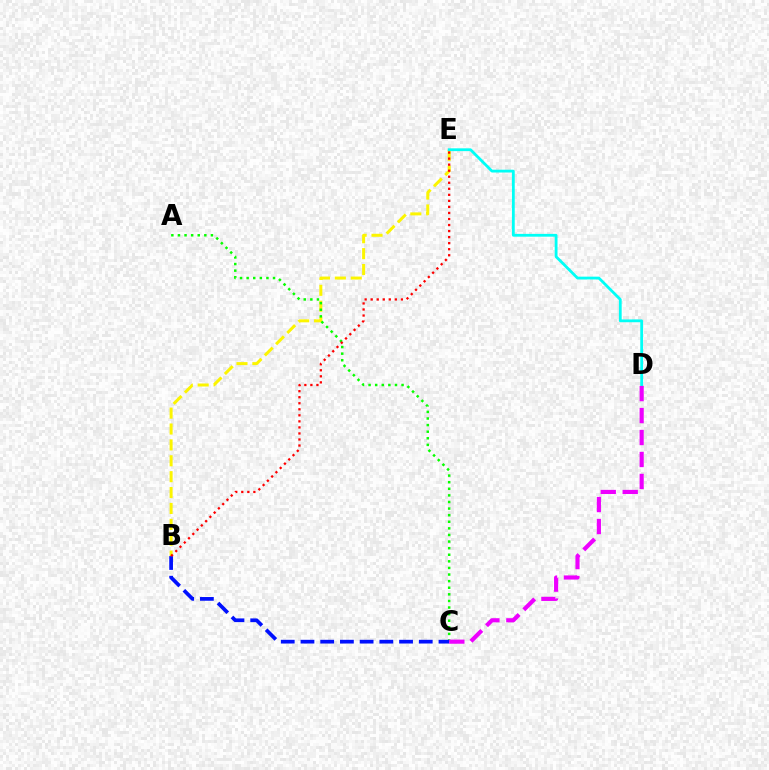{('B', 'E'): [{'color': '#fcf500', 'line_style': 'dashed', 'thickness': 2.16}, {'color': '#ff0000', 'line_style': 'dotted', 'thickness': 1.64}], ('D', 'E'): [{'color': '#00fff6', 'line_style': 'solid', 'thickness': 2.01}], ('A', 'C'): [{'color': '#08ff00', 'line_style': 'dotted', 'thickness': 1.79}], ('B', 'C'): [{'color': '#0010ff', 'line_style': 'dashed', 'thickness': 2.68}], ('C', 'D'): [{'color': '#ee00ff', 'line_style': 'dashed', 'thickness': 2.98}]}